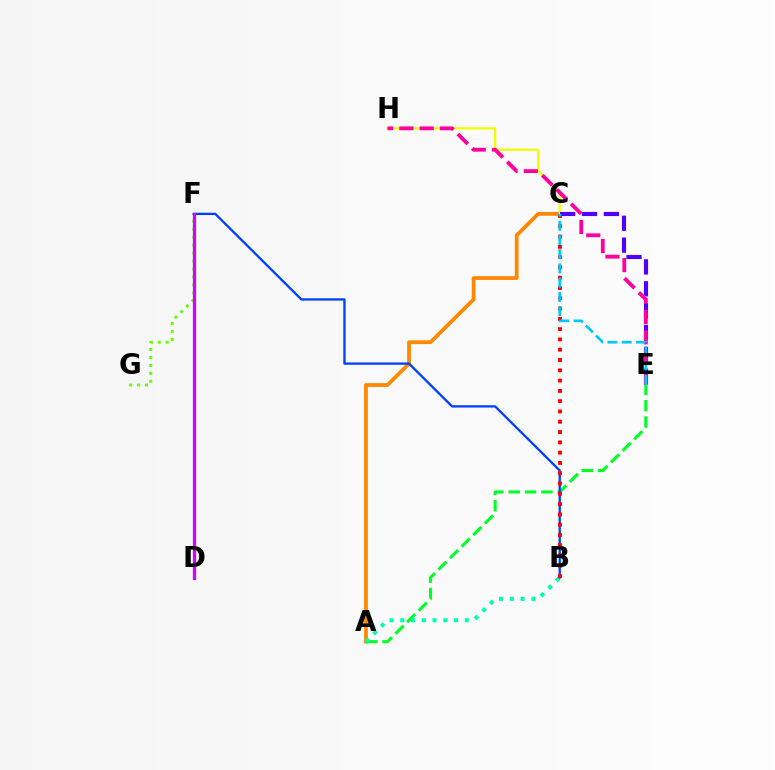{('A', 'C'): [{'color': '#ff8800', 'line_style': 'solid', 'thickness': 2.71}], ('A', 'E'): [{'color': '#00ff27', 'line_style': 'dashed', 'thickness': 2.23}], ('F', 'G'): [{'color': '#66ff00', 'line_style': 'dotted', 'thickness': 2.15}], ('C', 'H'): [{'color': '#eeff00', 'line_style': 'solid', 'thickness': 1.64}], ('A', 'B'): [{'color': '#00ffaf', 'line_style': 'dotted', 'thickness': 2.92}], ('B', 'F'): [{'color': '#003fff', 'line_style': 'solid', 'thickness': 1.67}], ('C', 'E'): [{'color': '#4f00ff', 'line_style': 'dashed', 'thickness': 2.97}, {'color': '#00c7ff', 'line_style': 'dashed', 'thickness': 1.93}], ('E', 'H'): [{'color': '#ff00a0', 'line_style': 'dashed', 'thickness': 2.76}], ('B', 'C'): [{'color': '#ff0000', 'line_style': 'dotted', 'thickness': 2.8}], ('D', 'F'): [{'color': '#d600ff', 'line_style': 'solid', 'thickness': 2.34}]}